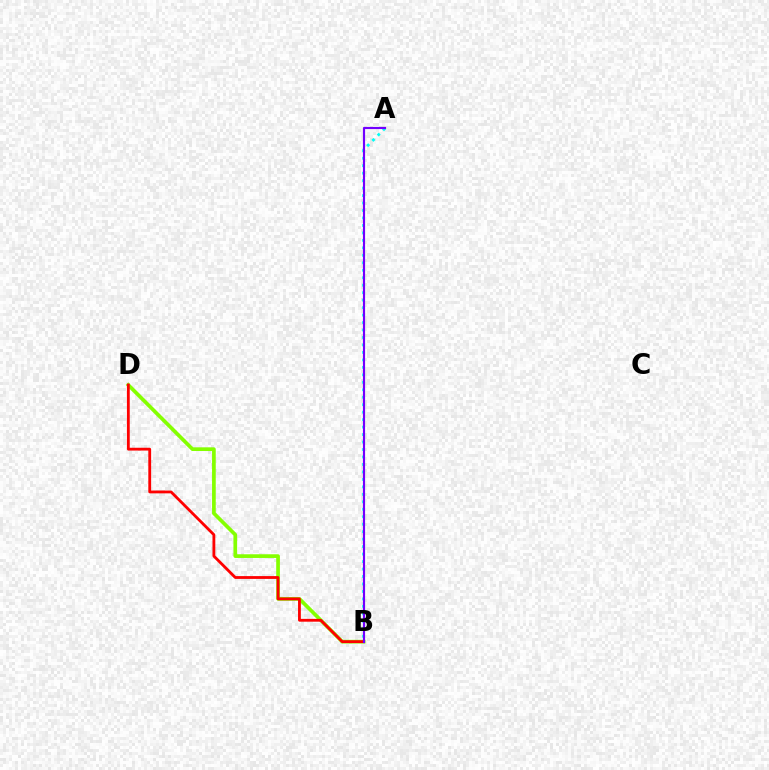{('B', 'D'): [{'color': '#84ff00', 'line_style': 'solid', 'thickness': 2.66}, {'color': '#ff0000', 'line_style': 'solid', 'thickness': 2.03}], ('A', 'B'): [{'color': '#00fff6', 'line_style': 'dotted', 'thickness': 2.03}, {'color': '#7200ff', 'line_style': 'solid', 'thickness': 1.55}]}